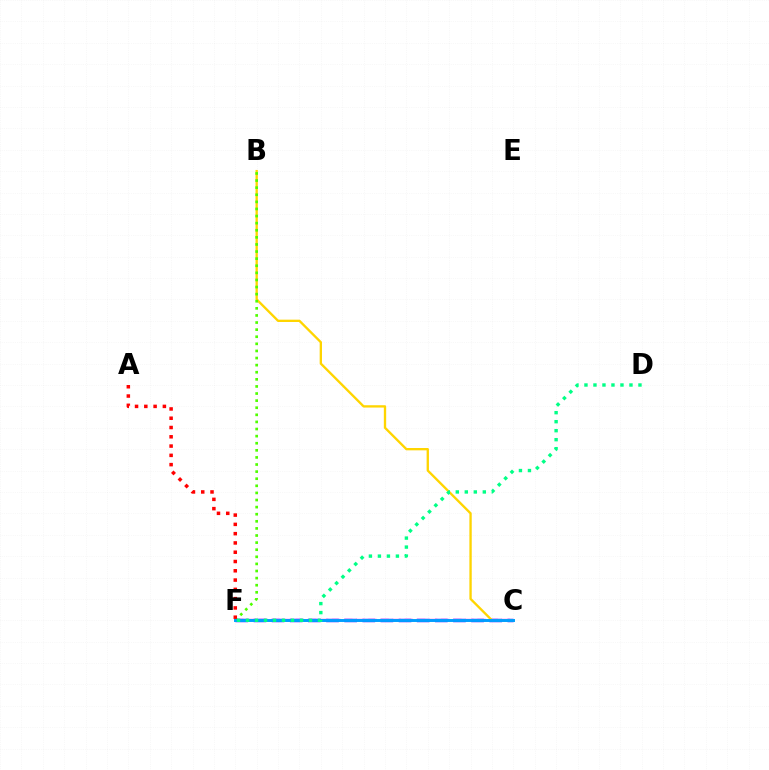{('C', 'F'): [{'color': '#3700ff', 'line_style': 'dashed', 'thickness': 2.46}, {'color': '#ff00ed', 'line_style': 'dashed', 'thickness': 1.65}, {'color': '#009eff', 'line_style': 'solid', 'thickness': 2.11}], ('B', 'C'): [{'color': '#ffd500', 'line_style': 'solid', 'thickness': 1.68}], ('B', 'F'): [{'color': '#4fff00', 'line_style': 'dotted', 'thickness': 1.93}], ('A', 'F'): [{'color': '#ff0000', 'line_style': 'dotted', 'thickness': 2.52}], ('D', 'F'): [{'color': '#00ff86', 'line_style': 'dotted', 'thickness': 2.45}]}